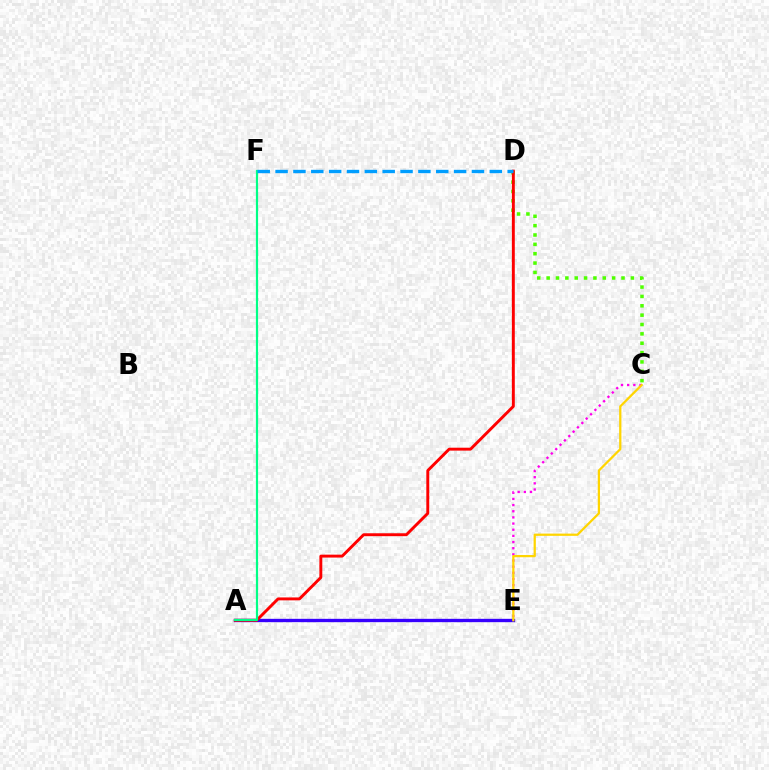{('C', 'E'): [{'color': '#ff00ed', 'line_style': 'dotted', 'thickness': 1.67}, {'color': '#ffd500', 'line_style': 'solid', 'thickness': 1.62}], ('A', 'E'): [{'color': '#3700ff', 'line_style': 'solid', 'thickness': 2.41}], ('C', 'D'): [{'color': '#4fff00', 'line_style': 'dotted', 'thickness': 2.54}], ('A', 'D'): [{'color': '#ff0000', 'line_style': 'solid', 'thickness': 2.1}], ('A', 'F'): [{'color': '#00ff86', 'line_style': 'solid', 'thickness': 1.59}], ('D', 'F'): [{'color': '#009eff', 'line_style': 'dashed', 'thickness': 2.43}]}